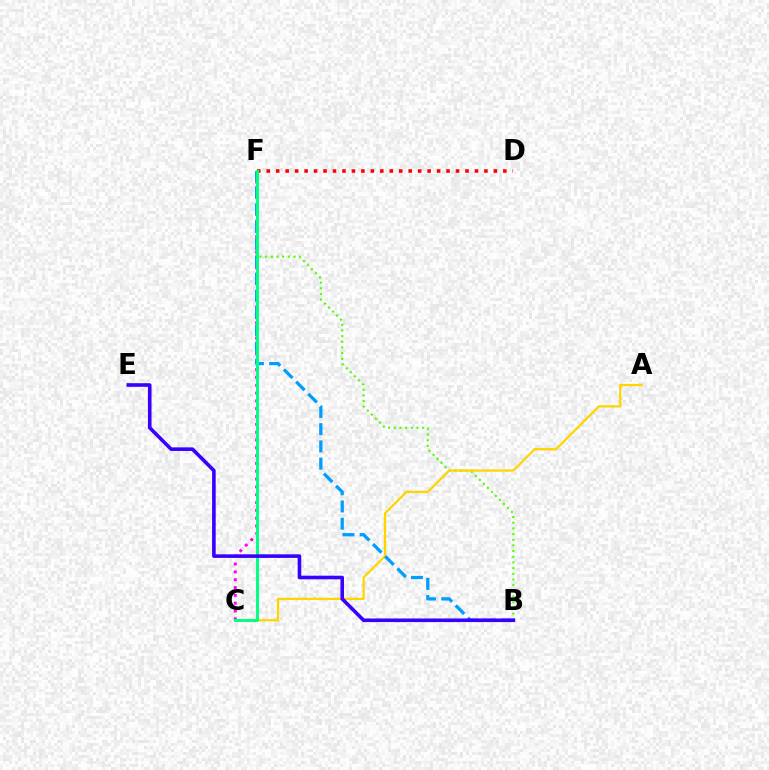{('C', 'F'): [{'color': '#ff00ed', 'line_style': 'dotted', 'thickness': 2.12}, {'color': '#00ff86', 'line_style': 'solid', 'thickness': 2.11}], ('B', 'F'): [{'color': '#4fff00', 'line_style': 'dotted', 'thickness': 1.54}, {'color': '#009eff', 'line_style': 'dashed', 'thickness': 2.34}], ('A', 'C'): [{'color': '#ffd500', 'line_style': 'solid', 'thickness': 1.63}], ('D', 'F'): [{'color': '#ff0000', 'line_style': 'dotted', 'thickness': 2.57}], ('B', 'E'): [{'color': '#3700ff', 'line_style': 'solid', 'thickness': 2.6}]}